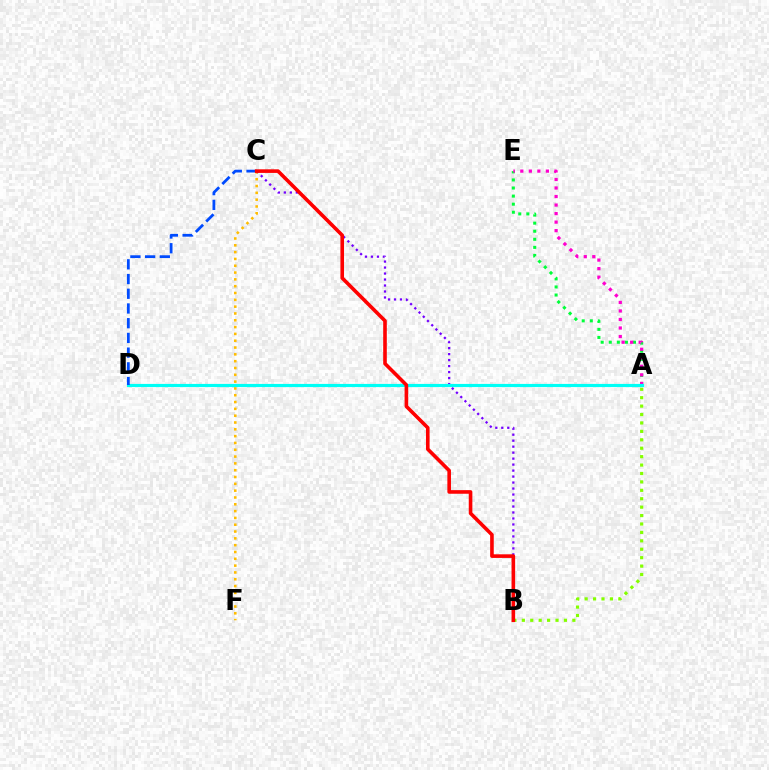{('A', 'E'): [{'color': '#00ff39', 'line_style': 'dotted', 'thickness': 2.19}, {'color': '#ff00cf', 'line_style': 'dotted', 'thickness': 2.32}], ('C', 'F'): [{'color': '#ffbd00', 'line_style': 'dotted', 'thickness': 1.85}], ('A', 'B'): [{'color': '#84ff00', 'line_style': 'dotted', 'thickness': 2.29}], ('B', 'C'): [{'color': '#7200ff', 'line_style': 'dotted', 'thickness': 1.63}, {'color': '#ff0000', 'line_style': 'solid', 'thickness': 2.6}], ('A', 'D'): [{'color': '#00fff6', 'line_style': 'solid', 'thickness': 2.28}], ('C', 'D'): [{'color': '#004bff', 'line_style': 'dashed', 'thickness': 2.0}]}